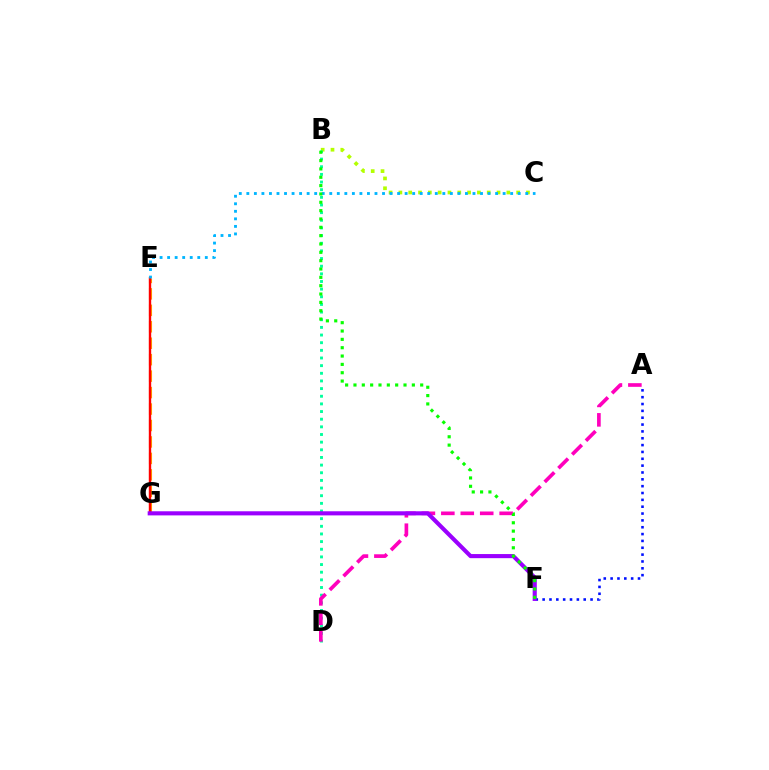{('B', 'C'): [{'color': '#b3ff00', 'line_style': 'dotted', 'thickness': 2.67}], ('E', 'G'): [{'color': '#ffa500', 'line_style': 'dashed', 'thickness': 2.24}, {'color': '#ff0000', 'line_style': 'solid', 'thickness': 1.71}], ('B', 'D'): [{'color': '#00ff9d', 'line_style': 'dotted', 'thickness': 2.08}], ('A', 'D'): [{'color': '#ff00bd', 'line_style': 'dashed', 'thickness': 2.64}], ('C', 'E'): [{'color': '#00b5ff', 'line_style': 'dotted', 'thickness': 2.05}], ('A', 'F'): [{'color': '#0010ff', 'line_style': 'dotted', 'thickness': 1.86}], ('F', 'G'): [{'color': '#9b00ff', 'line_style': 'solid', 'thickness': 2.96}], ('B', 'F'): [{'color': '#08ff00', 'line_style': 'dotted', 'thickness': 2.27}]}